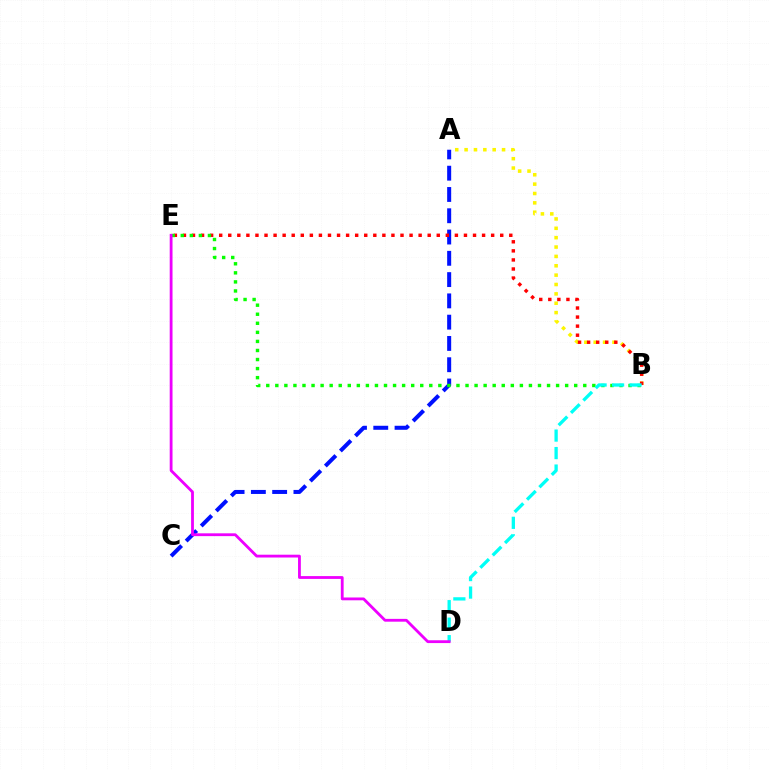{('A', 'C'): [{'color': '#0010ff', 'line_style': 'dashed', 'thickness': 2.89}], ('A', 'B'): [{'color': '#fcf500', 'line_style': 'dotted', 'thickness': 2.54}], ('B', 'E'): [{'color': '#ff0000', 'line_style': 'dotted', 'thickness': 2.46}, {'color': '#08ff00', 'line_style': 'dotted', 'thickness': 2.46}], ('B', 'D'): [{'color': '#00fff6', 'line_style': 'dashed', 'thickness': 2.38}], ('D', 'E'): [{'color': '#ee00ff', 'line_style': 'solid', 'thickness': 2.02}]}